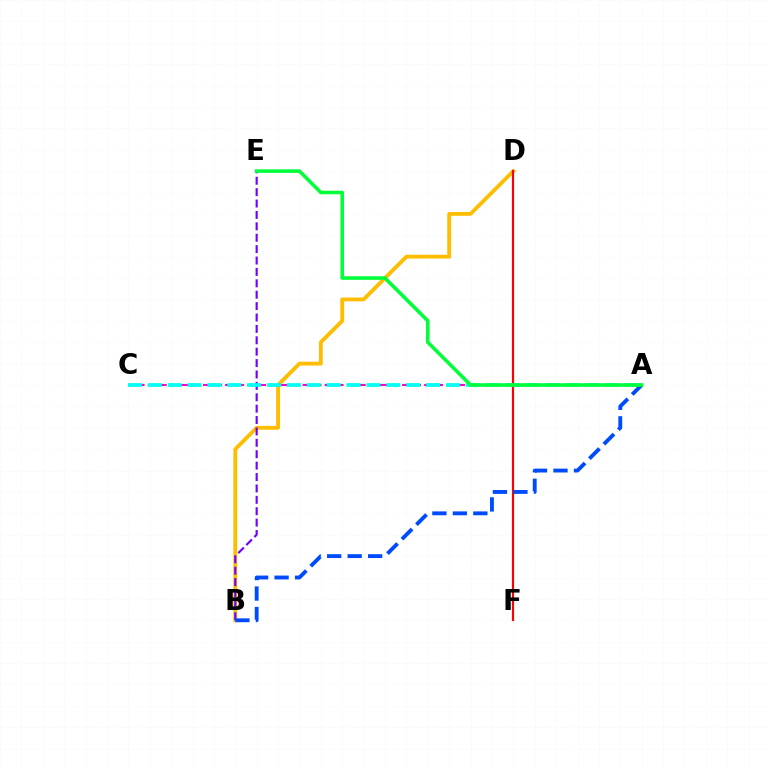{('A', 'C'): [{'color': '#84ff00', 'line_style': 'dotted', 'thickness': 1.5}, {'color': '#ff00cf', 'line_style': 'dashed', 'thickness': 1.5}, {'color': '#00fff6', 'line_style': 'dashed', 'thickness': 2.7}], ('B', 'D'): [{'color': '#ffbd00', 'line_style': 'solid', 'thickness': 2.76}], ('B', 'E'): [{'color': '#7200ff', 'line_style': 'dashed', 'thickness': 1.55}], ('D', 'F'): [{'color': '#ff0000', 'line_style': 'solid', 'thickness': 1.55}], ('A', 'B'): [{'color': '#004bff', 'line_style': 'dashed', 'thickness': 2.78}], ('A', 'E'): [{'color': '#00ff39', 'line_style': 'solid', 'thickness': 2.56}]}